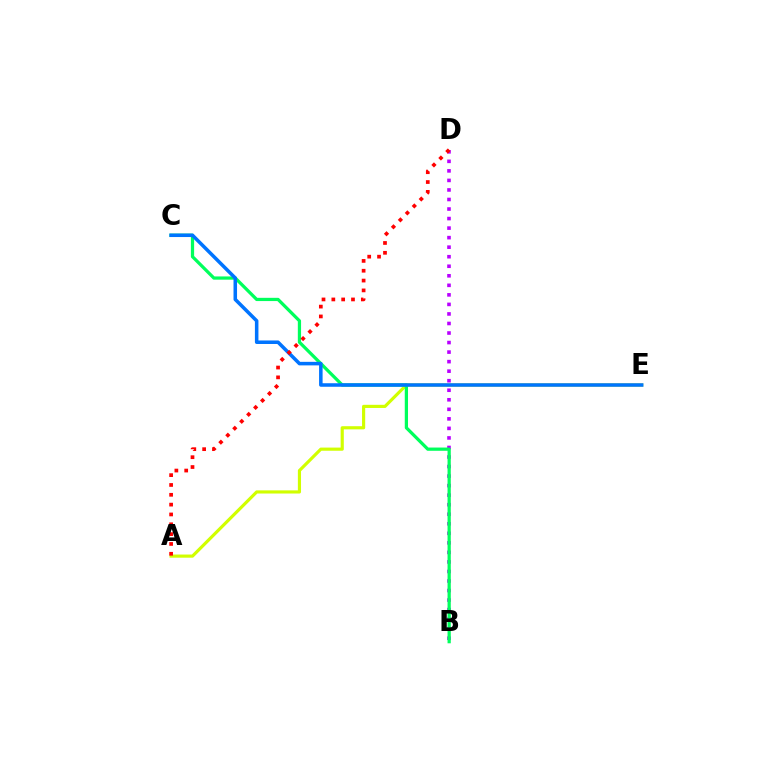{('B', 'D'): [{'color': '#b900ff', 'line_style': 'dotted', 'thickness': 2.59}], ('A', 'E'): [{'color': '#d1ff00', 'line_style': 'solid', 'thickness': 2.27}], ('B', 'C'): [{'color': '#00ff5c', 'line_style': 'solid', 'thickness': 2.33}], ('C', 'E'): [{'color': '#0074ff', 'line_style': 'solid', 'thickness': 2.54}], ('A', 'D'): [{'color': '#ff0000', 'line_style': 'dotted', 'thickness': 2.67}]}